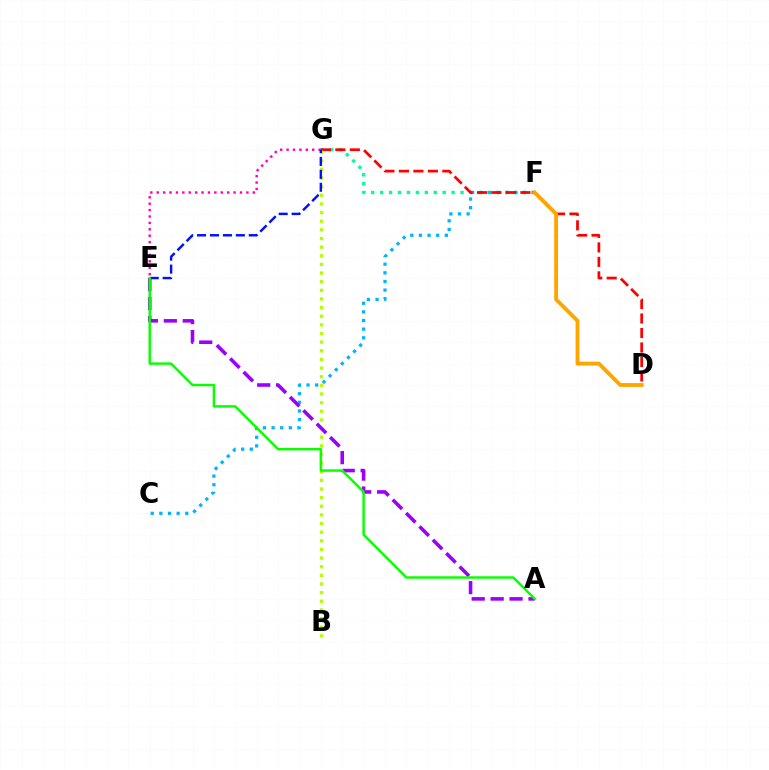{('F', 'G'): [{'color': '#00ff9d', 'line_style': 'dotted', 'thickness': 2.43}], ('C', 'F'): [{'color': '#00b5ff', 'line_style': 'dotted', 'thickness': 2.35}], ('D', 'G'): [{'color': '#ff0000', 'line_style': 'dashed', 'thickness': 1.97}], ('B', 'G'): [{'color': '#b3ff00', 'line_style': 'dotted', 'thickness': 2.35}], ('E', 'G'): [{'color': '#ff00bd', 'line_style': 'dotted', 'thickness': 1.74}, {'color': '#0010ff', 'line_style': 'dashed', 'thickness': 1.76}], ('A', 'E'): [{'color': '#9b00ff', 'line_style': 'dashed', 'thickness': 2.57}, {'color': '#08ff00', 'line_style': 'solid', 'thickness': 1.76}], ('D', 'F'): [{'color': '#ffa500', 'line_style': 'solid', 'thickness': 2.78}]}